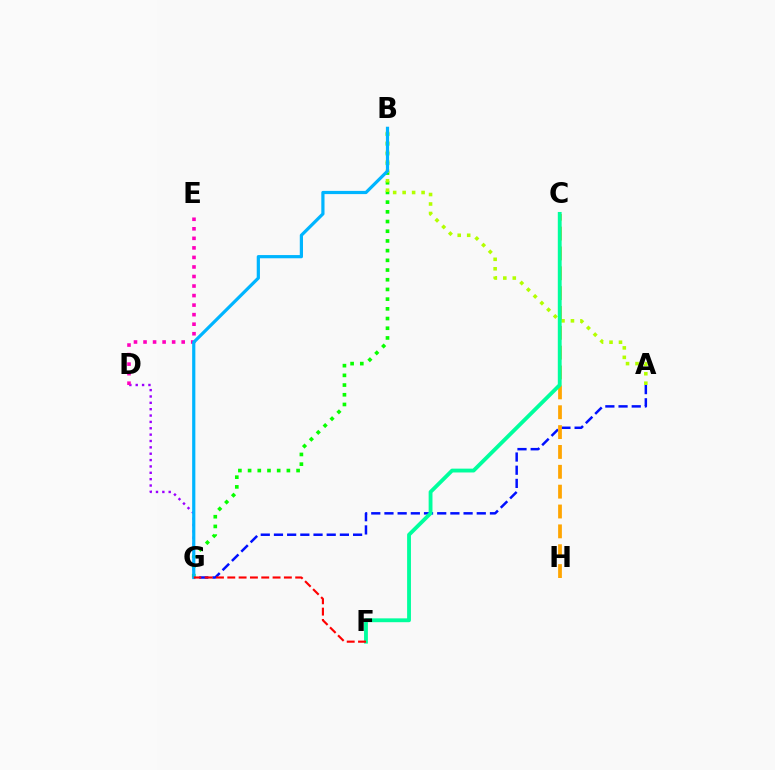{('D', 'G'): [{'color': '#9b00ff', 'line_style': 'dotted', 'thickness': 1.73}], ('B', 'G'): [{'color': '#08ff00', 'line_style': 'dotted', 'thickness': 2.64}, {'color': '#00b5ff', 'line_style': 'solid', 'thickness': 2.31}], ('A', 'G'): [{'color': '#0010ff', 'line_style': 'dashed', 'thickness': 1.79}], ('A', 'B'): [{'color': '#b3ff00', 'line_style': 'dotted', 'thickness': 2.57}], ('D', 'E'): [{'color': '#ff00bd', 'line_style': 'dotted', 'thickness': 2.59}], ('C', 'H'): [{'color': '#ffa500', 'line_style': 'dashed', 'thickness': 2.7}], ('C', 'F'): [{'color': '#00ff9d', 'line_style': 'solid', 'thickness': 2.76}], ('F', 'G'): [{'color': '#ff0000', 'line_style': 'dashed', 'thickness': 1.54}]}